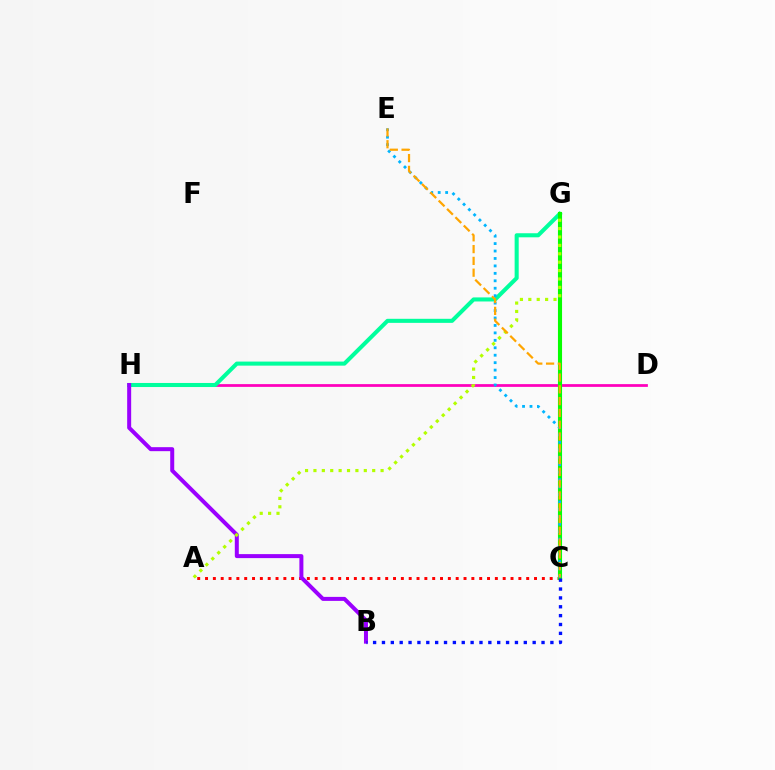{('D', 'H'): [{'color': '#ff00bd', 'line_style': 'solid', 'thickness': 1.99}], ('G', 'H'): [{'color': '#00ff9d', 'line_style': 'solid', 'thickness': 2.92}], ('A', 'C'): [{'color': '#ff0000', 'line_style': 'dotted', 'thickness': 2.13}], ('C', 'G'): [{'color': '#08ff00', 'line_style': 'solid', 'thickness': 2.96}], ('B', 'H'): [{'color': '#9b00ff', 'line_style': 'solid', 'thickness': 2.88}], ('C', 'E'): [{'color': '#00b5ff', 'line_style': 'dotted', 'thickness': 2.02}, {'color': '#ffa500', 'line_style': 'dashed', 'thickness': 1.6}], ('A', 'G'): [{'color': '#b3ff00', 'line_style': 'dotted', 'thickness': 2.28}], ('B', 'C'): [{'color': '#0010ff', 'line_style': 'dotted', 'thickness': 2.41}]}